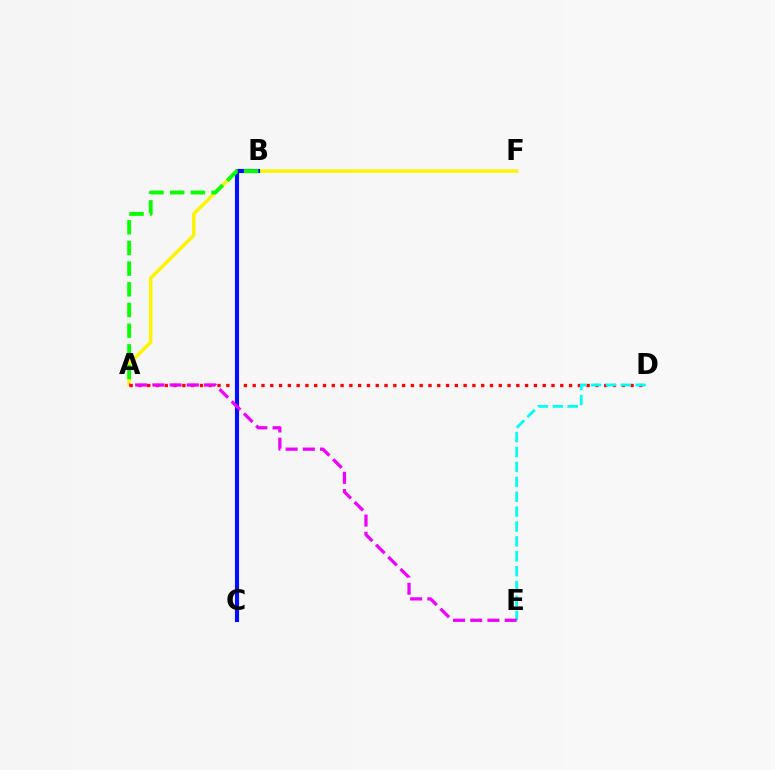{('A', 'F'): [{'color': '#fcf500', 'line_style': 'solid', 'thickness': 2.53}], ('A', 'D'): [{'color': '#ff0000', 'line_style': 'dotted', 'thickness': 2.39}], ('D', 'E'): [{'color': '#00fff6', 'line_style': 'dashed', 'thickness': 2.02}], ('B', 'C'): [{'color': '#0010ff', 'line_style': 'solid', 'thickness': 2.98}], ('A', 'B'): [{'color': '#08ff00', 'line_style': 'dashed', 'thickness': 2.81}], ('A', 'E'): [{'color': '#ee00ff', 'line_style': 'dashed', 'thickness': 2.34}]}